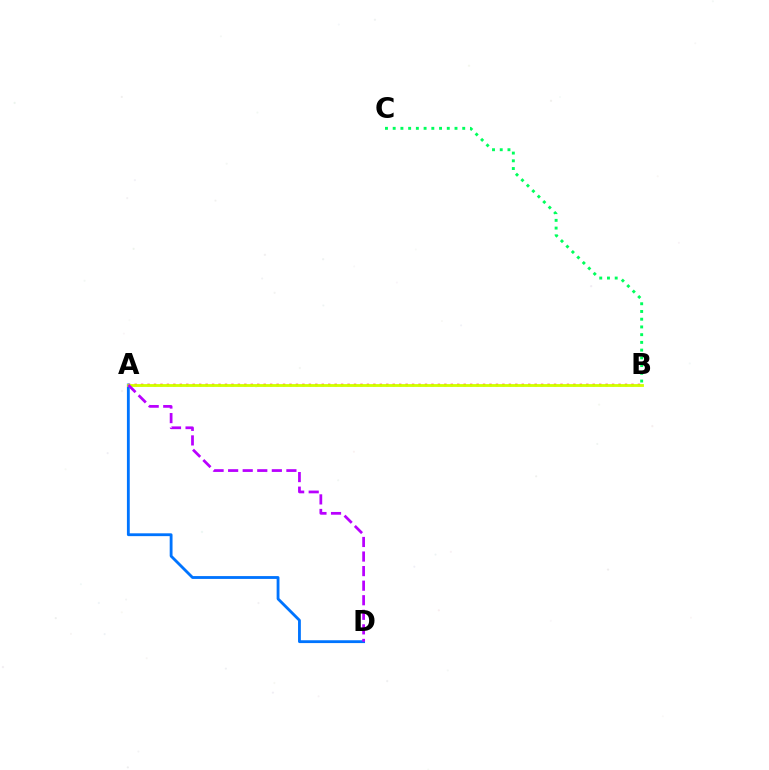{('A', 'D'): [{'color': '#0074ff', 'line_style': 'solid', 'thickness': 2.04}, {'color': '#b900ff', 'line_style': 'dashed', 'thickness': 1.98}], ('B', 'C'): [{'color': '#00ff5c', 'line_style': 'dotted', 'thickness': 2.1}], ('A', 'B'): [{'color': '#ff0000', 'line_style': 'dotted', 'thickness': 1.75}, {'color': '#d1ff00', 'line_style': 'solid', 'thickness': 2.03}]}